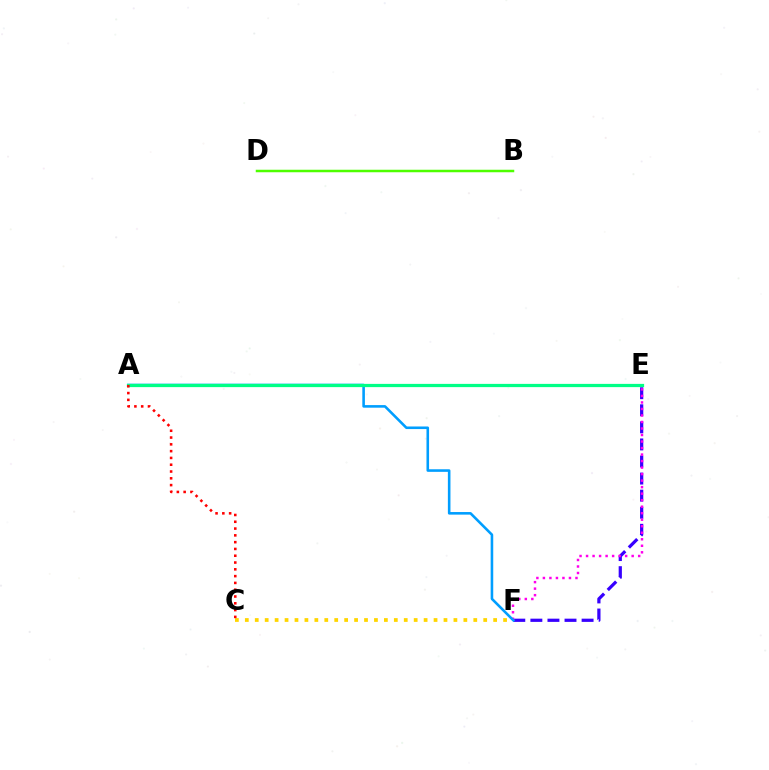{('B', 'D'): [{'color': '#4fff00', 'line_style': 'solid', 'thickness': 1.8}], ('C', 'F'): [{'color': '#ffd500', 'line_style': 'dotted', 'thickness': 2.7}], ('E', 'F'): [{'color': '#3700ff', 'line_style': 'dashed', 'thickness': 2.32}, {'color': '#ff00ed', 'line_style': 'dotted', 'thickness': 1.77}], ('A', 'F'): [{'color': '#009eff', 'line_style': 'solid', 'thickness': 1.86}], ('A', 'E'): [{'color': '#00ff86', 'line_style': 'solid', 'thickness': 2.33}], ('A', 'C'): [{'color': '#ff0000', 'line_style': 'dotted', 'thickness': 1.85}]}